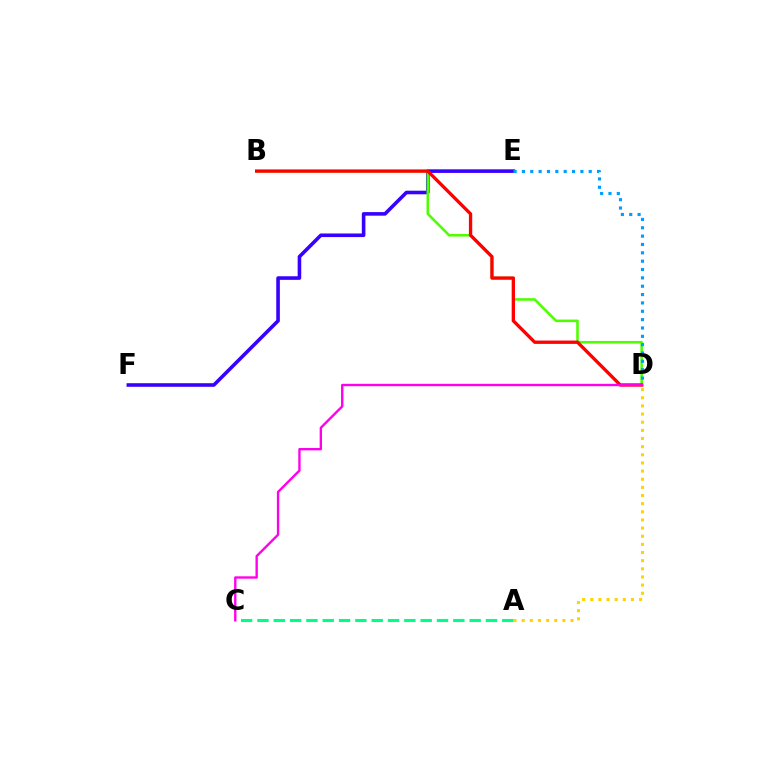{('E', 'F'): [{'color': '#3700ff', 'line_style': 'solid', 'thickness': 2.58}], ('B', 'D'): [{'color': '#4fff00', 'line_style': 'solid', 'thickness': 1.85}, {'color': '#ff0000', 'line_style': 'solid', 'thickness': 2.39}], ('A', 'D'): [{'color': '#ffd500', 'line_style': 'dotted', 'thickness': 2.21}], ('D', 'E'): [{'color': '#009eff', 'line_style': 'dotted', 'thickness': 2.27}], ('A', 'C'): [{'color': '#00ff86', 'line_style': 'dashed', 'thickness': 2.22}], ('C', 'D'): [{'color': '#ff00ed', 'line_style': 'solid', 'thickness': 1.7}]}